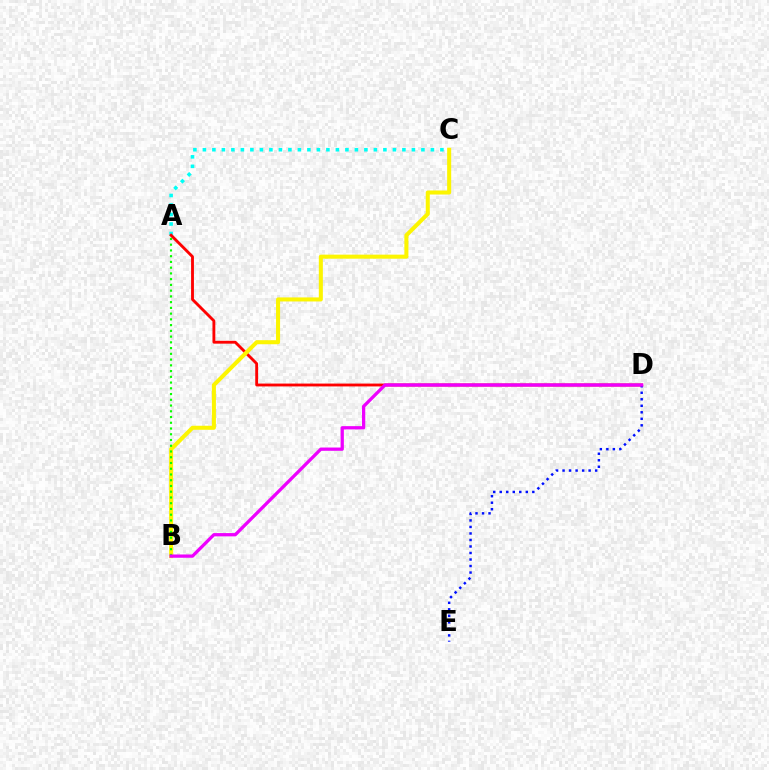{('A', 'C'): [{'color': '#00fff6', 'line_style': 'dotted', 'thickness': 2.58}], ('A', 'D'): [{'color': '#ff0000', 'line_style': 'solid', 'thickness': 2.05}], ('B', 'C'): [{'color': '#fcf500', 'line_style': 'solid', 'thickness': 2.91}], ('D', 'E'): [{'color': '#0010ff', 'line_style': 'dotted', 'thickness': 1.77}], ('A', 'B'): [{'color': '#08ff00', 'line_style': 'dotted', 'thickness': 1.56}], ('B', 'D'): [{'color': '#ee00ff', 'line_style': 'solid', 'thickness': 2.36}]}